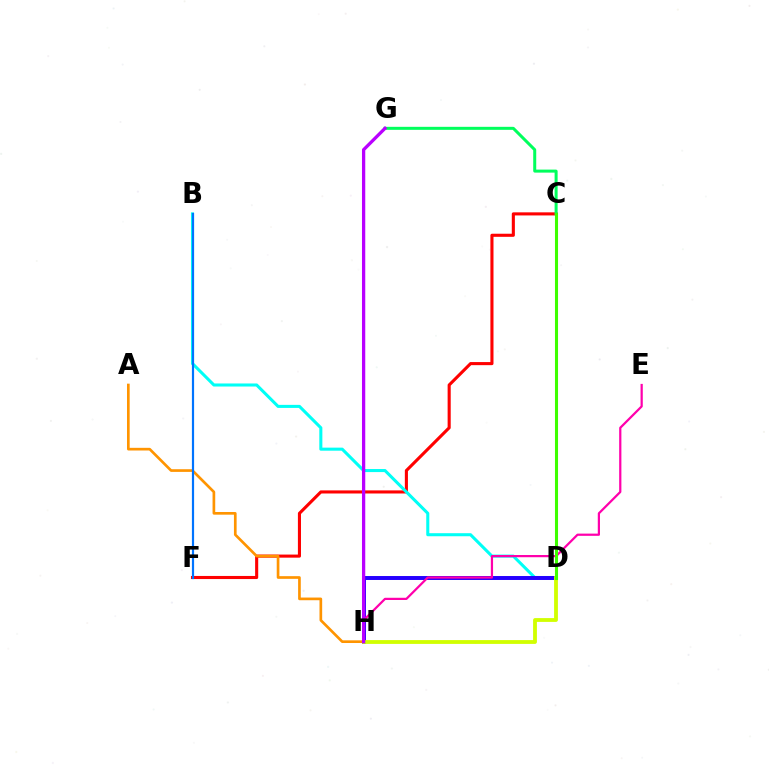{('C', 'F'): [{'color': '#ff0000', 'line_style': 'solid', 'thickness': 2.23}], ('B', 'D'): [{'color': '#00fff6', 'line_style': 'solid', 'thickness': 2.2}], ('D', 'H'): [{'color': '#2500ff', 'line_style': 'solid', 'thickness': 2.85}, {'color': '#d1ff00', 'line_style': 'solid', 'thickness': 2.74}], ('C', 'G'): [{'color': '#00ff5c', 'line_style': 'solid', 'thickness': 2.17}], ('A', 'H'): [{'color': '#ff9400', 'line_style': 'solid', 'thickness': 1.93}], ('E', 'H'): [{'color': '#ff00ac', 'line_style': 'solid', 'thickness': 1.6}], ('G', 'H'): [{'color': '#b900ff', 'line_style': 'solid', 'thickness': 2.36}], ('C', 'D'): [{'color': '#3dff00', 'line_style': 'solid', 'thickness': 2.21}], ('B', 'F'): [{'color': '#0074ff', 'line_style': 'solid', 'thickness': 1.58}]}